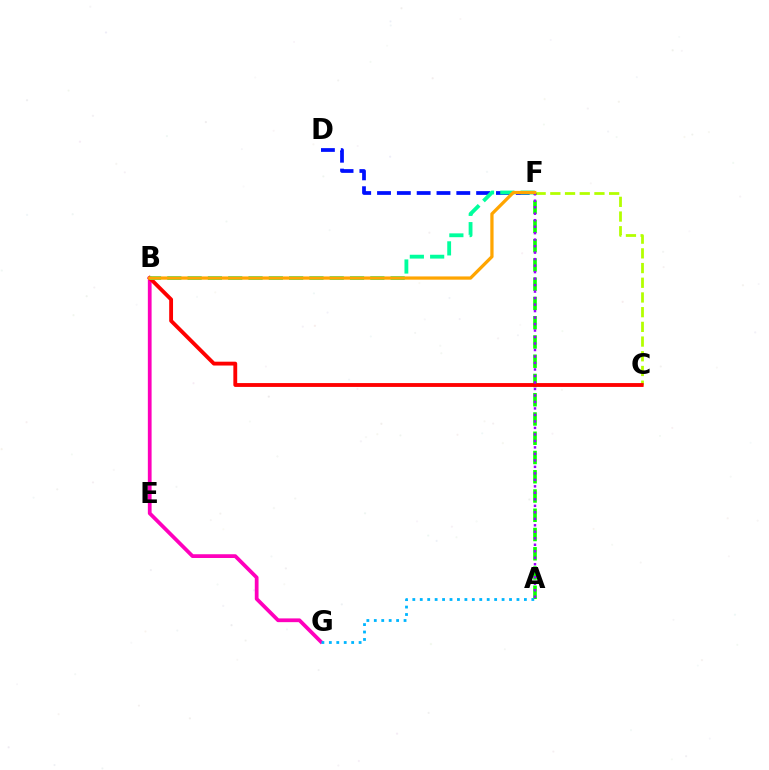{('D', 'F'): [{'color': '#0010ff', 'line_style': 'dashed', 'thickness': 2.69}], ('C', 'F'): [{'color': '#b3ff00', 'line_style': 'dashed', 'thickness': 2.0}], ('B', 'G'): [{'color': '#ff00bd', 'line_style': 'solid', 'thickness': 2.7}], ('A', 'F'): [{'color': '#08ff00', 'line_style': 'dashed', 'thickness': 2.62}, {'color': '#9b00ff', 'line_style': 'dotted', 'thickness': 1.76}], ('B', 'C'): [{'color': '#ff0000', 'line_style': 'solid', 'thickness': 2.77}], ('B', 'F'): [{'color': '#00ff9d', 'line_style': 'dashed', 'thickness': 2.76}, {'color': '#ffa500', 'line_style': 'solid', 'thickness': 2.34}], ('A', 'G'): [{'color': '#00b5ff', 'line_style': 'dotted', 'thickness': 2.02}]}